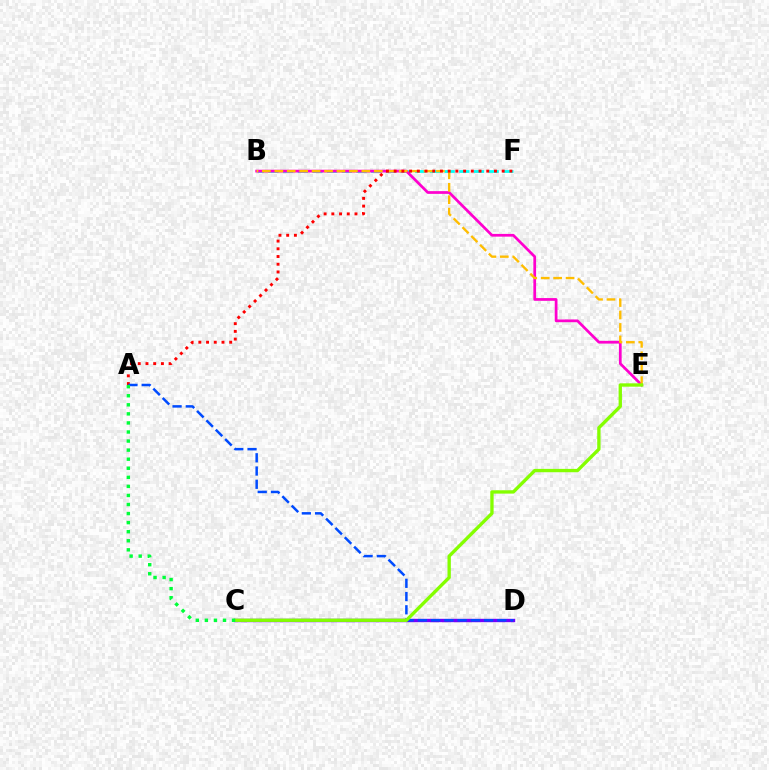{('B', 'F'): [{'color': '#00fff6', 'line_style': 'dashed', 'thickness': 1.99}], ('C', 'D'): [{'color': '#7200ff', 'line_style': 'solid', 'thickness': 2.44}], ('B', 'E'): [{'color': '#ff00cf', 'line_style': 'solid', 'thickness': 1.97}, {'color': '#ffbd00', 'line_style': 'dashed', 'thickness': 1.69}], ('A', 'F'): [{'color': '#ff0000', 'line_style': 'dotted', 'thickness': 2.1}], ('A', 'D'): [{'color': '#004bff', 'line_style': 'dashed', 'thickness': 1.8}], ('C', 'E'): [{'color': '#84ff00', 'line_style': 'solid', 'thickness': 2.41}], ('A', 'C'): [{'color': '#00ff39', 'line_style': 'dotted', 'thickness': 2.46}]}